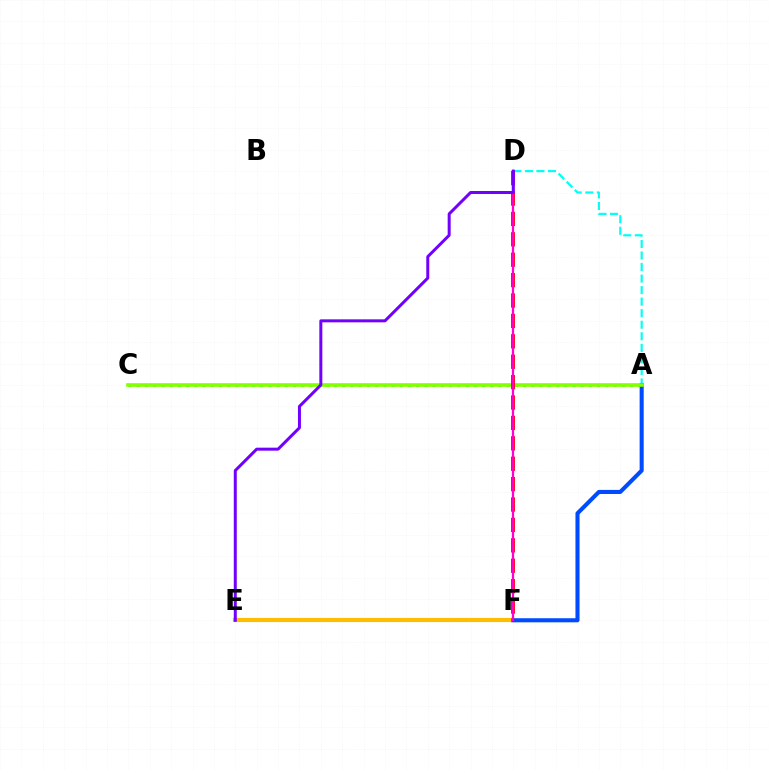{('A', 'C'): [{'color': '#00ff39', 'line_style': 'dotted', 'thickness': 2.23}, {'color': '#84ff00', 'line_style': 'solid', 'thickness': 2.6}], ('A', 'D'): [{'color': '#00fff6', 'line_style': 'dashed', 'thickness': 1.57}], ('E', 'F'): [{'color': '#ffbd00', 'line_style': 'solid', 'thickness': 2.96}], ('A', 'F'): [{'color': '#004bff', 'line_style': 'solid', 'thickness': 2.94}], ('D', 'F'): [{'color': '#ff0000', 'line_style': 'dashed', 'thickness': 2.77}, {'color': '#ff00cf', 'line_style': 'solid', 'thickness': 1.63}], ('D', 'E'): [{'color': '#7200ff', 'line_style': 'solid', 'thickness': 2.16}]}